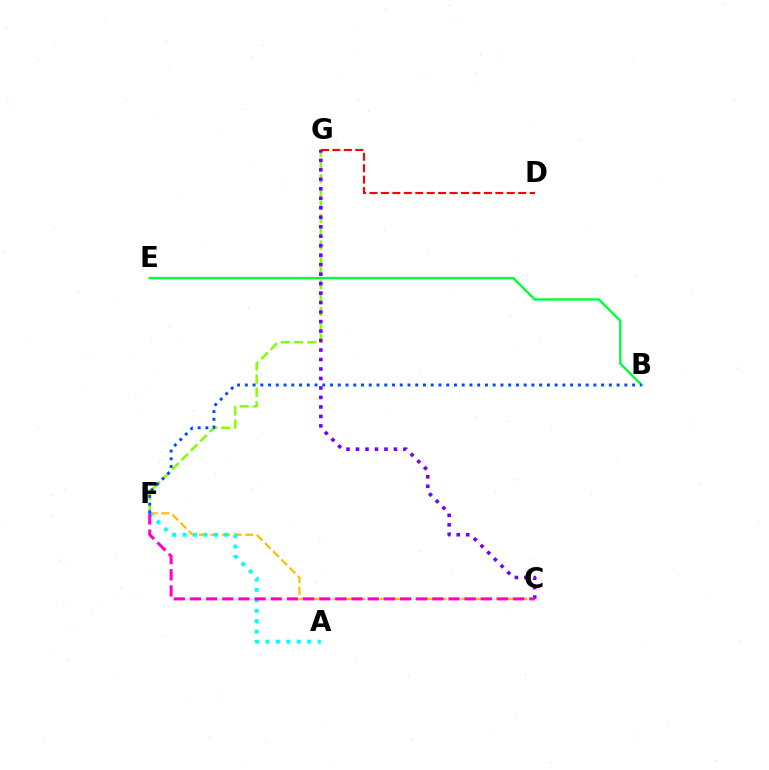{('F', 'G'): [{'color': '#84ff00', 'line_style': 'dashed', 'thickness': 1.8}], ('C', 'G'): [{'color': '#7200ff', 'line_style': 'dotted', 'thickness': 2.58}], ('D', 'G'): [{'color': '#ff0000', 'line_style': 'dashed', 'thickness': 1.55}], ('C', 'F'): [{'color': '#ffbd00', 'line_style': 'dashed', 'thickness': 1.58}, {'color': '#ff00cf', 'line_style': 'dashed', 'thickness': 2.2}], ('A', 'F'): [{'color': '#00fff6', 'line_style': 'dotted', 'thickness': 2.83}], ('B', 'E'): [{'color': '#00ff39', 'line_style': 'solid', 'thickness': 1.7}], ('B', 'F'): [{'color': '#004bff', 'line_style': 'dotted', 'thickness': 2.1}]}